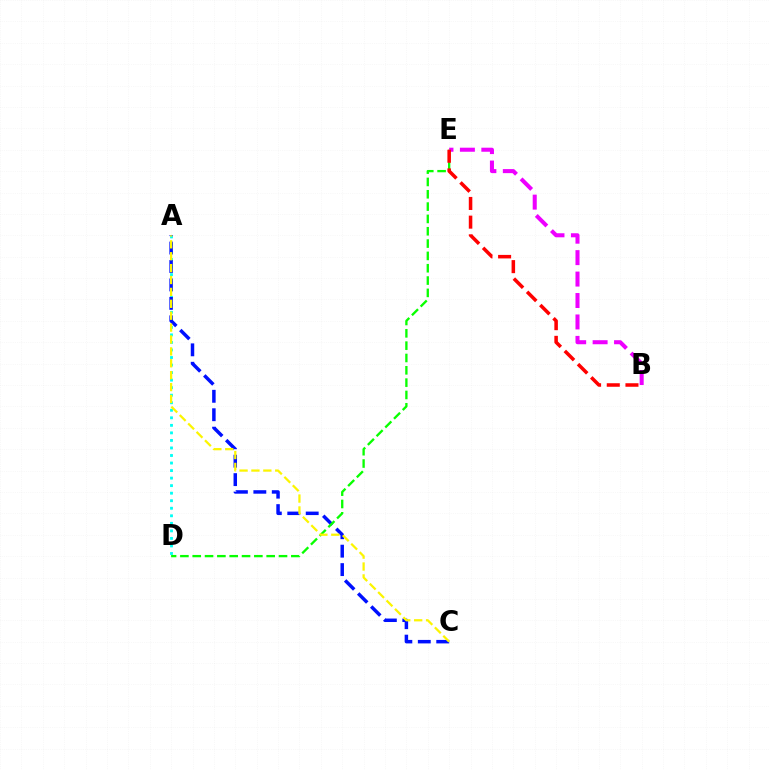{('A', 'D'): [{'color': '#00fff6', 'line_style': 'dotted', 'thickness': 2.05}], ('A', 'C'): [{'color': '#0010ff', 'line_style': 'dashed', 'thickness': 2.5}, {'color': '#fcf500', 'line_style': 'dashed', 'thickness': 1.62}], ('D', 'E'): [{'color': '#08ff00', 'line_style': 'dashed', 'thickness': 1.67}], ('B', 'E'): [{'color': '#ee00ff', 'line_style': 'dashed', 'thickness': 2.91}, {'color': '#ff0000', 'line_style': 'dashed', 'thickness': 2.54}]}